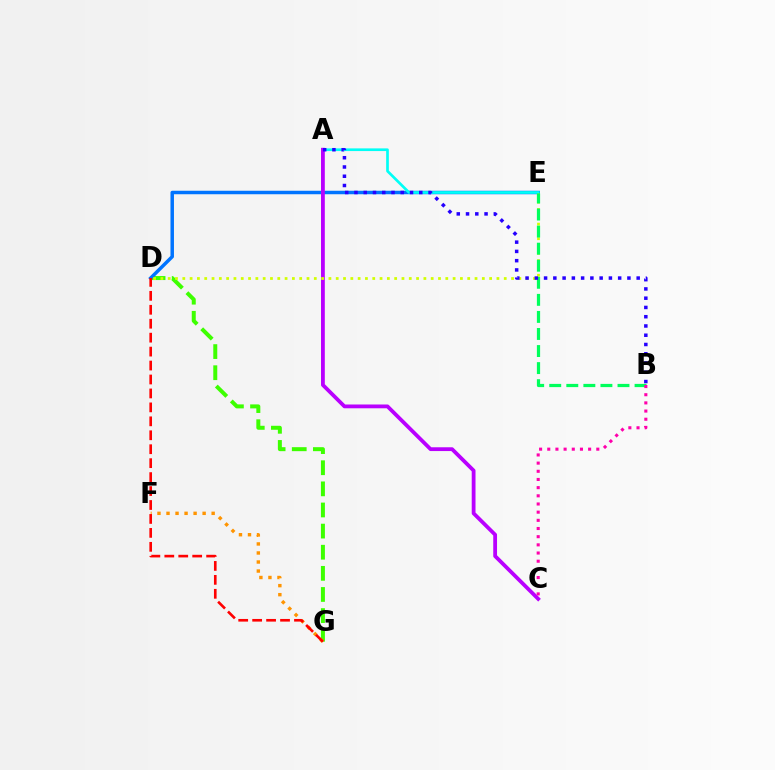{('D', 'G'): [{'color': '#3dff00', 'line_style': 'dashed', 'thickness': 2.87}, {'color': '#ff0000', 'line_style': 'dashed', 'thickness': 1.89}], ('D', 'E'): [{'color': '#0074ff', 'line_style': 'solid', 'thickness': 2.51}, {'color': '#d1ff00', 'line_style': 'dotted', 'thickness': 1.98}], ('A', 'E'): [{'color': '#00fff6', 'line_style': 'solid', 'thickness': 1.93}], ('A', 'C'): [{'color': '#b900ff', 'line_style': 'solid', 'thickness': 2.73}], ('F', 'G'): [{'color': '#ff9400', 'line_style': 'dotted', 'thickness': 2.45}], ('B', 'E'): [{'color': '#00ff5c', 'line_style': 'dashed', 'thickness': 2.32}], ('B', 'C'): [{'color': '#ff00ac', 'line_style': 'dotted', 'thickness': 2.22}], ('A', 'B'): [{'color': '#2500ff', 'line_style': 'dotted', 'thickness': 2.52}]}